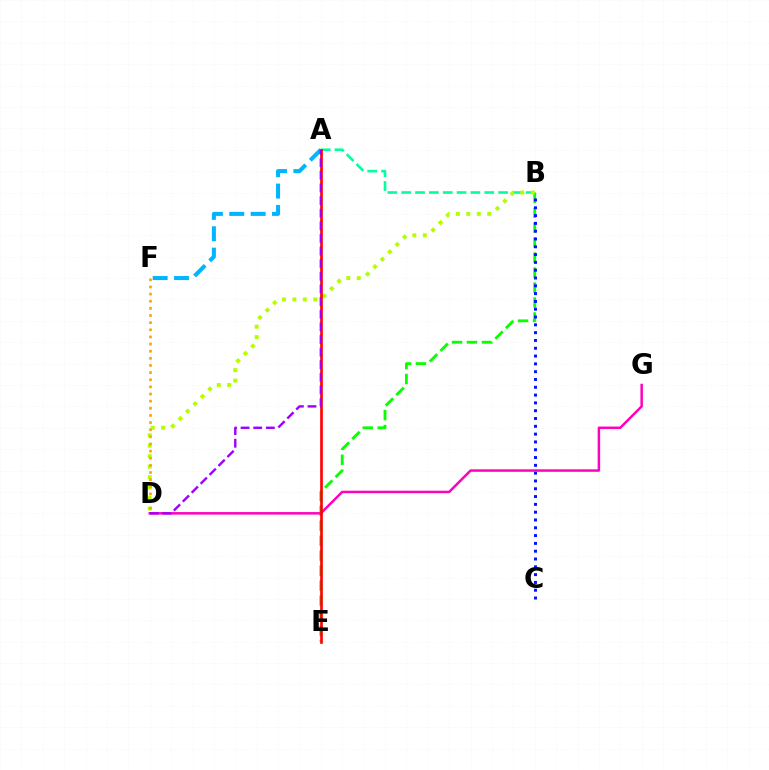{('B', 'E'): [{'color': '#08ff00', 'line_style': 'dashed', 'thickness': 2.03}], ('B', 'C'): [{'color': '#0010ff', 'line_style': 'dotted', 'thickness': 2.12}], ('A', 'B'): [{'color': '#00ff9d', 'line_style': 'dashed', 'thickness': 1.88}], ('A', 'F'): [{'color': '#00b5ff', 'line_style': 'dashed', 'thickness': 2.9}], ('B', 'D'): [{'color': '#b3ff00', 'line_style': 'dotted', 'thickness': 2.84}], ('D', 'G'): [{'color': '#ff00bd', 'line_style': 'solid', 'thickness': 1.79}], ('D', 'F'): [{'color': '#ffa500', 'line_style': 'dotted', 'thickness': 1.94}], ('A', 'E'): [{'color': '#ff0000', 'line_style': 'solid', 'thickness': 1.9}], ('A', 'D'): [{'color': '#9b00ff', 'line_style': 'dashed', 'thickness': 1.72}]}